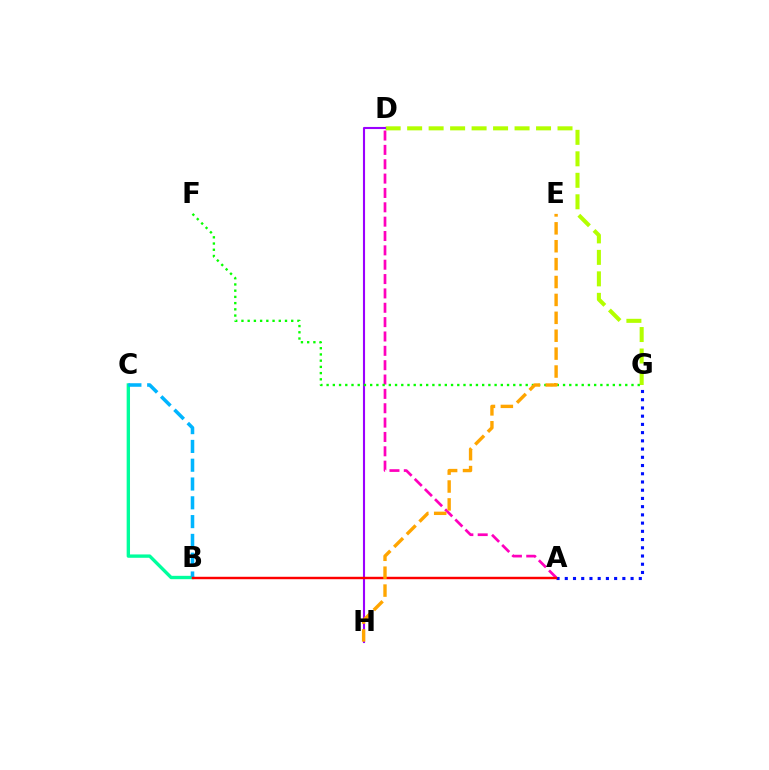{('B', 'C'): [{'color': '#00ff9d', 'line_style': 'solid', 'thickness': 2.42}, {'color': '#00b5ff', 'line_style': 'dashed', 'thickness': 2.55}], ('D', 'G'): [{'color': '#b3ff00', 'line_style': 'dashed', 'thickness': 2.92}], ('A', 'D'): [{'color': '#ff00bd', 'line_style': 'dashed', 'thickness': 1.95}], ('D', 'H'): [{'color': '#9b00ff', 'line_style': 'solid', 'thickness': 1.52}], ('F', 'G'): [{'color': '#08ff00', 'line_style': 'dotted', 'thickness': 1.69}], ('A', 'G'): [{'color': '#0010ff', 'line_style': 'dotted', 'thickness': 2.23}], ('A', 'B'): [{'color': '#ff0000', 'line_style': 'solid', 'thickness': 1.75}], ('E', 'H'): [{'color': '#ffa500', 'line_style': 'dashed', 'thickness': 2.43}]}